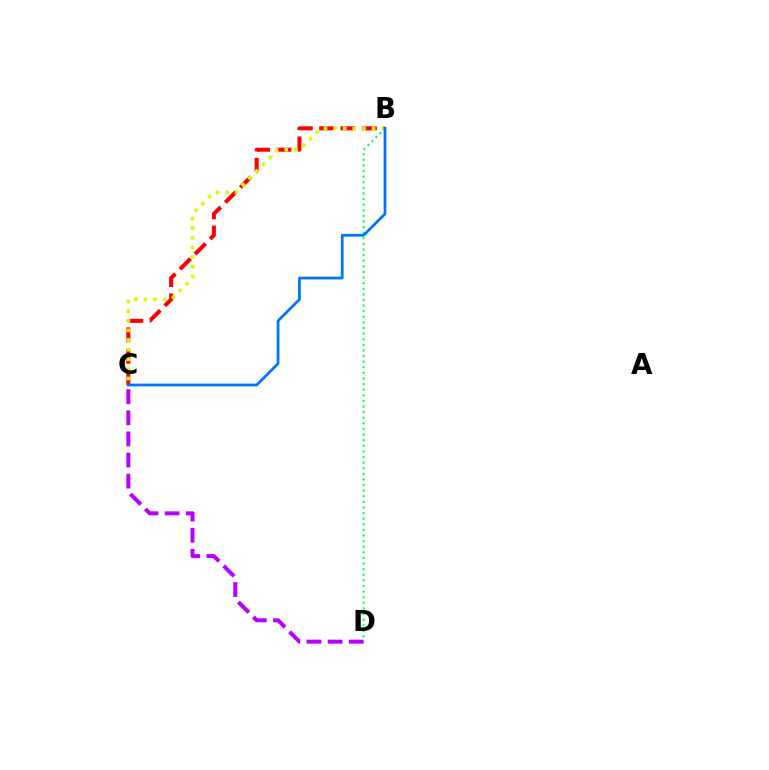{('B', 'C'): [{'color': '#ff0000', 'line_style': 'dashed', 'thickness': 2.9}, {'color': '#d1ff00', 'line_style': 'dotted', 'thickness': 2.61}, {'color': '#0074ff', 'line_style': 'solid', 'thickness': 1.97}], ('B', 'D'): [{'color': '#00ff5c', 'line_style': 'dotted', 'thickness': 1.52}], ('C', 'D'): [{'color': '#b900ff', 'line_style': 'dashed', 'thickness': 2.87}]}